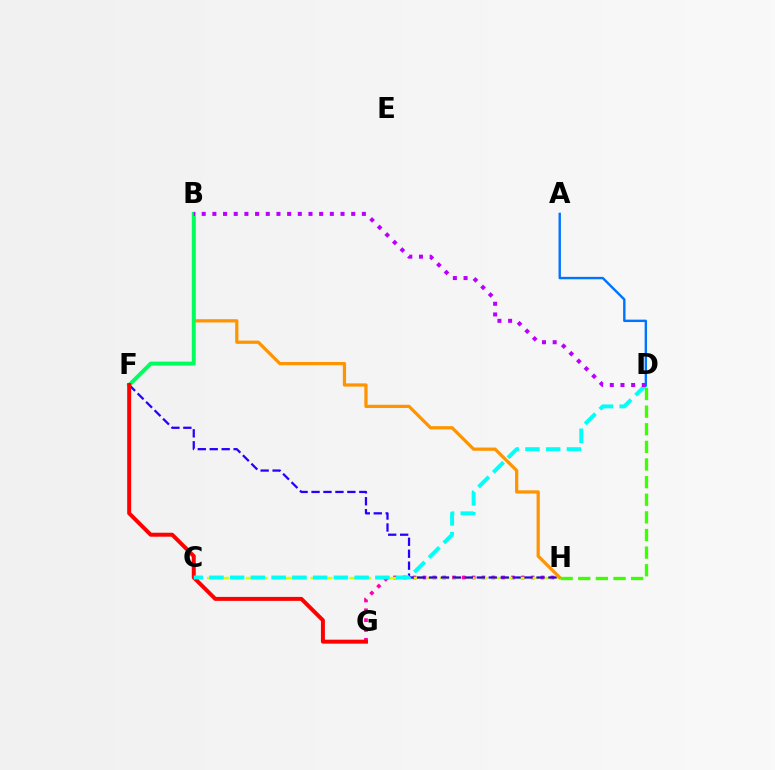{('G', 'H'): [{'color': '#ff00ac', 'line_style': 'dotted', 'thickness': 2.67}], ('C', 'H'): [{'color': '#d1ff00', 'line_style': 'dashed', 'thickness': 1.76}], ('F', 'H'): [{'color': '#2500ff', 'line_style': 'dashed', 'thickness': 1.62}], ('B', 'H'): [{'color': '#ff9400', 'line_style': 'solid', 'thickness': 2.33}], ('B', 'F'): [{'color': '#00ff5c', 'line_style': 'solid', 'thickness': 2.85}], ('F', 'G'): [{'color': '#ff0000', 'line_style': 'solid', 'thickness': 2.85}], ('C', 'D'): [{'color': '#00fff6', 'line_style': 'dashed', 'thickness': 2.82}], ('A', 'D'): [{'color': '#0074ff', 'line_style': 'solid', 'thickness': 1.73}], ('B', 'D'): [{'color': '#b900ff', 'line_style': 'dotted', 'thickness': 2.9}], ('D', 'H'): [{'color': '#3dff00', 'line_style': 'dashed', 'thickness': 2.39}]}